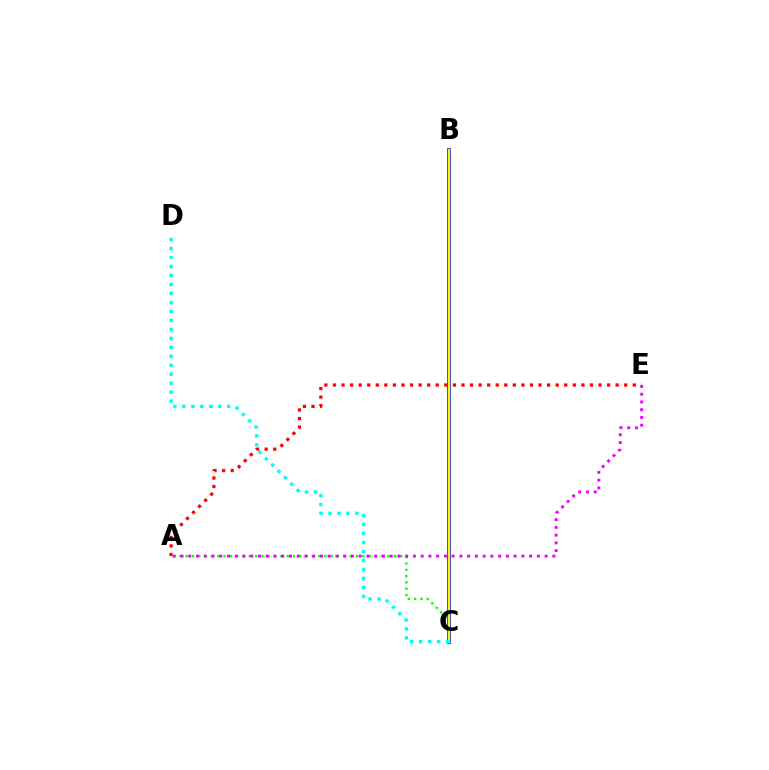{('A', 'C'): [{'color': '#08ff00', 'line_style': 'dotted', 'thickness': 1.71}], ('B', 'C'): [{'color': '#0010ff', 'line_style': 'solid', 'thickness': 2.63}, {'color': '#fcf500', 'line_style': 'solid', 'thickness': 1.63}], ('A', 'E'): [{'color': '#ff0000', 'line_style': 'dotted', 'thickness': 2.33}, {'color': '#ee00ff', 'line_style': 'dotted', 'thickness': 2.1}], ('C', 'D'): [{'color': '#00fff6', 'line_style': 'dotted', 'thickness': 2.44}]}